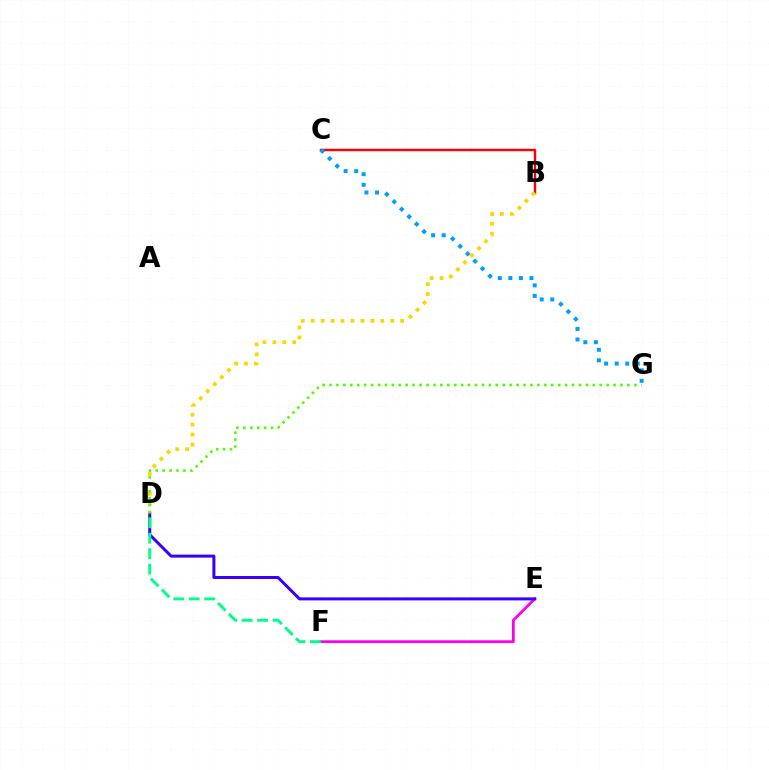{('E', 'F'): [{'color': '#ff00ed', 'line_style': 'solid', 'thickness': 1.98}], ('D', 'E'): [{'color': '#3700ff', 'line_style': 'solid', 'thickness': 2.16}], ('B', 'C'): [{'color': '#ff0000', 'line_style': 'solid', 'thickness': 1.74}], ('B', 'D'): [{'color': '#ffd500', 'line_style': 'dotted', 'thickness': 2.7}], ('D', 'F'): [{'color': '#00ff86', 'line_style': 'dashed', 'thickness': 2.1}], ('D', 'G'): [{'color': '#4fff00', 'line_style': 'dotted', 'thickness': 1.88}], ('C', 'G'): [{'color': '#009eff', 'line_style': 'dotted', 'thickness': 2.87}]}